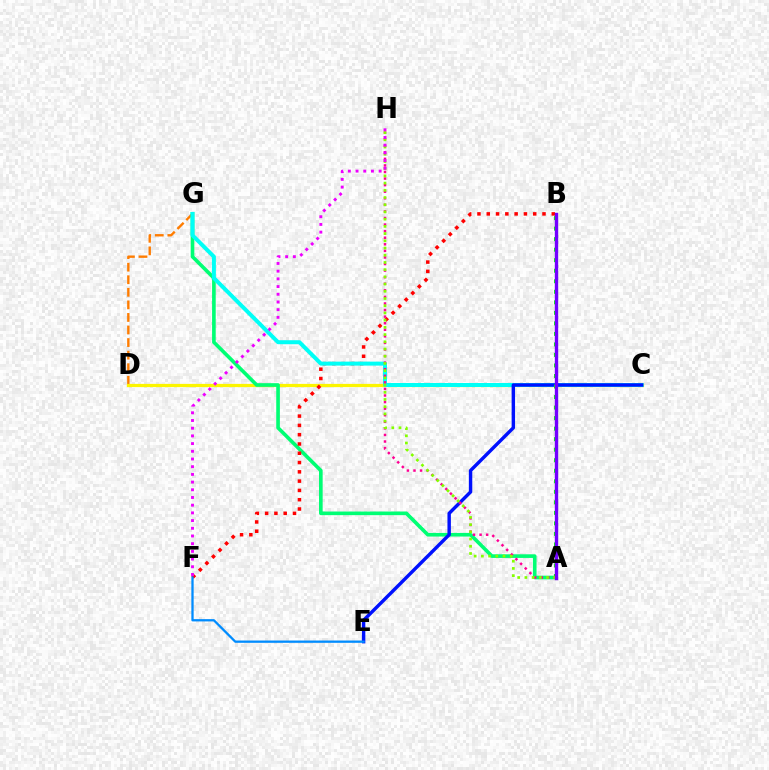{('D', 'G'): [{'color': '#ff7c00', 'line_style': 'dashed', 'thickness': 1.71}], ('C', 'D'): [{'color': '#fcf500', 'line_style': 'solid', 'thickness': 2.32}], ('A', 'G'): [{'color': '#00ff74', 'line_style': 'solid', 'thickness': 2.62}], ('B', 'F'): [{'color': '#ff0000', 'line_style': 'dotted', 'thickness': 2.52}], ('C', 'G'): [{'color': '#00fff6', 'line_style': 'solid', 'thickness': 2.88}], ('C', 'E'): [{'color': '#0010ff', 'line_style': 'solid', 'thickness': 2.46}], ('E', 'F'): [{'color': '#008cff', 'line_style': 'solid', 'thickness': 1.65}], ('A', 'H'): [{'color': '#ff0094', 'line_style': 'dotted', 'thickness': 1.79}, {'color': '#84ff00', 'line_style': 'dotted', 'thickness': 1.96}], ('A', 'B'): [{'color': '#08ff00', 'line_style': 'dotted', 'thickness': 2.86}, {'color': '#7200ff', 'line_style': 'solid', 'thickness': 2.44}], ('F', 'H'): [{'color': '#ee00ff', 'line_style': 'dotted', 'thickness': 2.09}]}